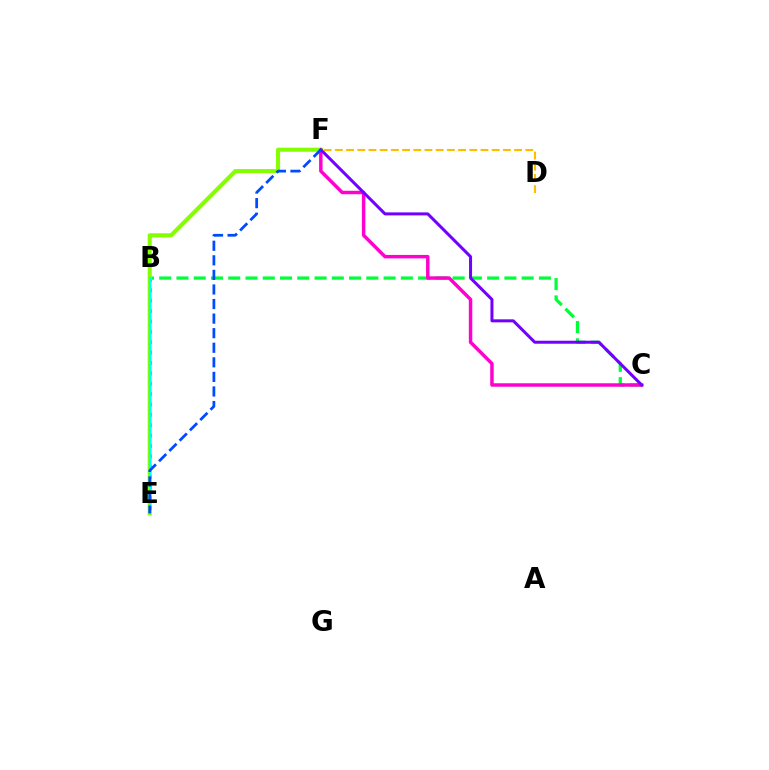{('B', 'E'): [{'color': '#ff0000', 'line_style': 'dotted', 'thickness': 2.82}, {'color': '#00fff6', 'line_style': 'solid', 'thickness': 1.52}], ('B', 'C'): [{'color': '#00ff39', 'line_style': 'dashed', 'thickness': 2.34}], ('C', 'F'): [{'color': '#ff00cf', 'line_style': 'solid', 'thickness': 2.49}, {'color': '#7200ff', 'line_style': 'solid', 'thickness': 2.17}], ('E', 'F'): [{'color': '#84ff00', 'line_style': 'solid', 'thickness': 2.94}, {'color': '#004bff', 'line_style': 'dashed', 'thickness': 1.98}], ('D', 'F'): [{'color': '#ffbd00', 'line_style': 'dashed', 'thickness': 1.52}]}